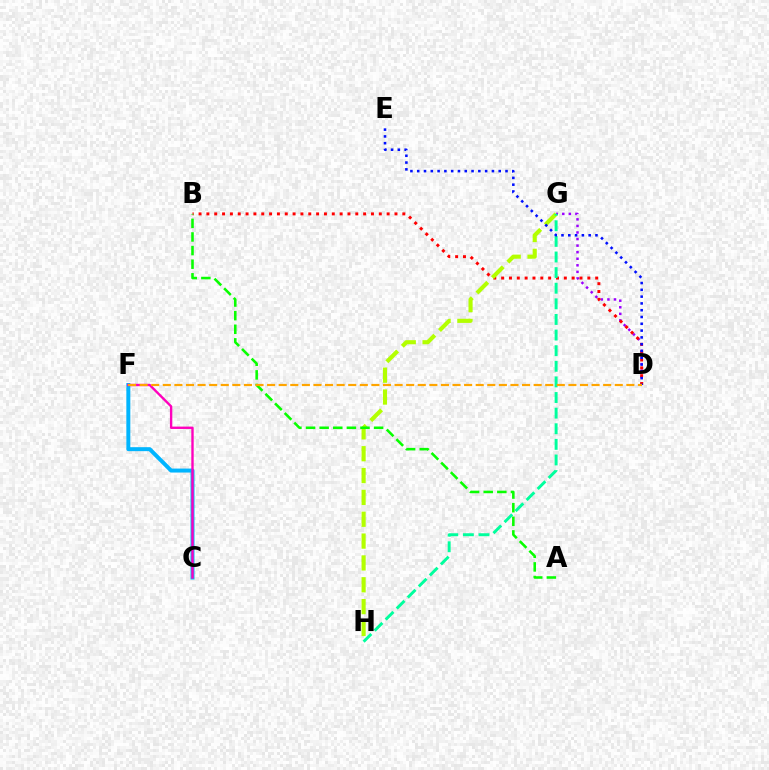{('D', 'G'): [{'color': '#9b00ff', 'line_style': 'dotted', 'thickness': 1.78}], ('B', 'D'): [{'color': '#ff0000', 'line_style': 'dotted', 'thickness': 2.13}], ('G', 'H'): [{'color': '#b3ff00', 'line_style': 'dashed', 'thickness': 2.97}, {'color': '#00ff9d', 'line_style': 'dashed', 'thickness': 2.12}], ('C', 'F'): [{'color': '#00b5ff', 'line_style': 'solid', 'thickness': 2.86}, {'color': '#ff00bd', 'line_style': 'solid', 'thickness': 1.71}], ('A', 'B'): [{'color': '#08ff00', 'line_style': 'dashed', 'thickness': 1.85}], ('D', 'E'): [{'color': '#0010ff', 'line_style': 'dotted', 'thickness': 1.85}], ('D', 'F'): [{'color': '#ffa500', 'line_style': 'dashed', 'thickness': 1.57}]}